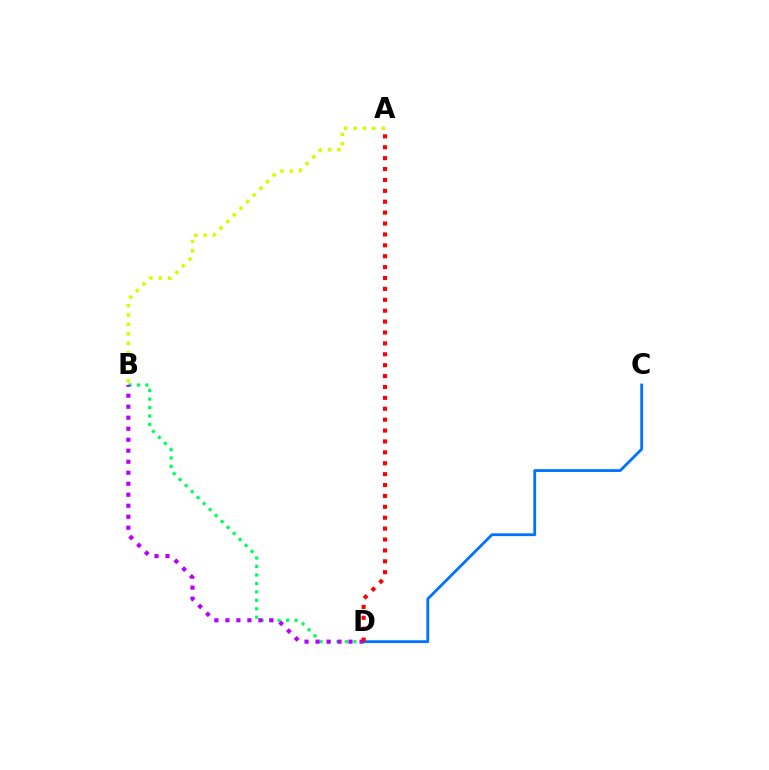{('B', 'D'): [{'color': '#00ff5c', 'line_style': 'dotted', 'thickness': 2.3}, {'color': '#b900ff', 'line_style': 'dotted', 'thickness': 2.99}], ('A', 'B'): [{'color': '#d1ff00', 'line_style': 'dotted', 'thickness': 2.55}], ('C', 'D'): [{'color': '#0074ff', 'line_style': 'solid', 'thickness': 2.03}], ('A', 'D'): [{'color': '#ff0000', 'line_style': 'dotted', 'thickness': 2.96}]}